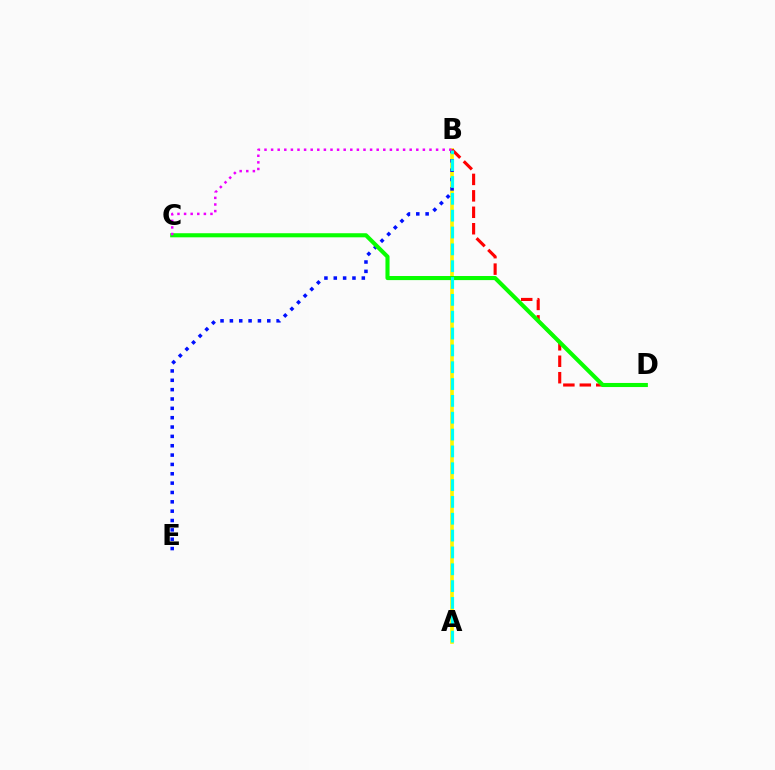{('A', 'B'): [{'color': '#fcf500', 'line_style': 'solid', 'thickness': 2.62}, {'color': '#00fff6', 'line_style': 'dashed', 'thickness': 2.29}], ('B', 'E'): [{'color': '#0010ff', 'line_style': 'dotted', 'thickness': 2.54}], ('B', 'D'): [{'color': '#ff0000', 'line_style': 'dashed', 'thickness': 2.23}], ('C', 'D'): [{'color': '#08ff00', 'line_style': 'solid', 'thickness': 2.94}], ('B', 'C'): [{'color': '#ee00ff', 'line_style': 'dotted', 'thickness': 1.79}]}